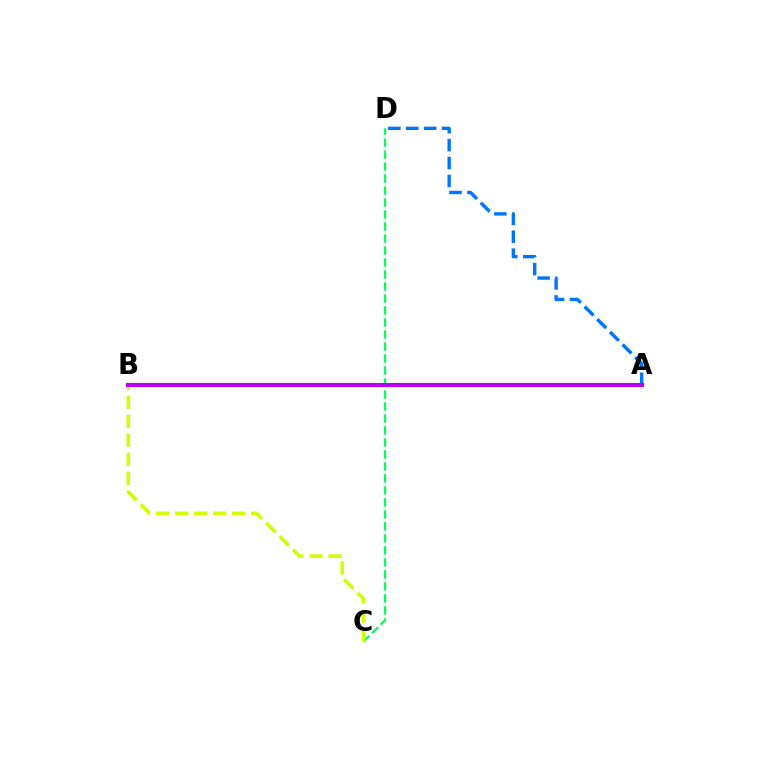{('A', 'B'): [{'color': '#ff0000', 'line_style': 'dashed', 'thickness': 2.14}, {'color': '#b900ff', 'line_style': 'solid', 'thickness': 2.96}], ('C', 'D'): [{'color': '#00ff5c', 'line_style': 'dashed', 'thickness': 1.63}], ('B', 'C'): [{'color': '#d1ff00', 'line_style': 'dashed', 'thickness': 2.58}], ('A', 'D'): [{'color': '#0074ff', 'line_style': 'dashed', 'thickness': 2.43}]}